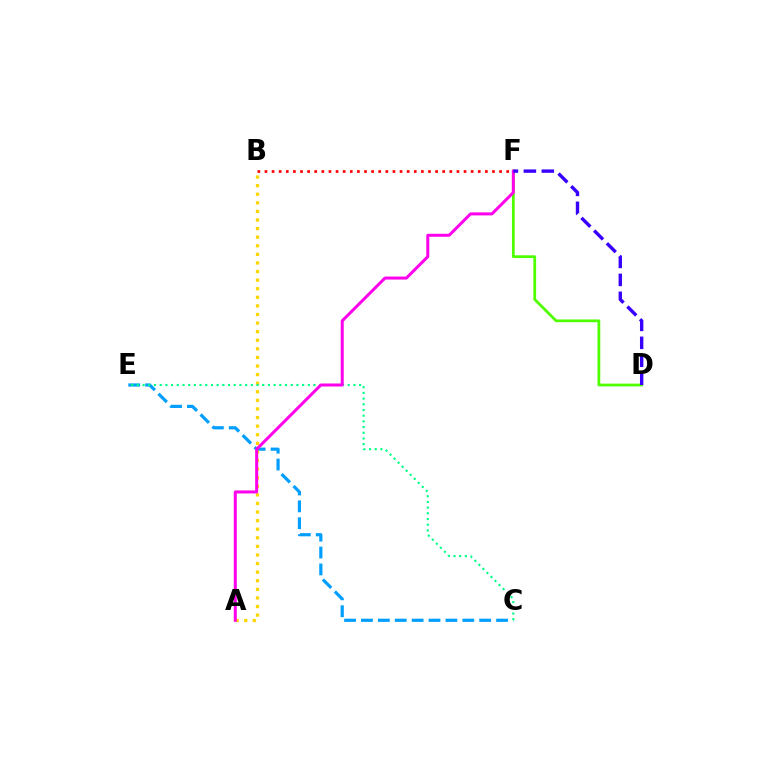{('C', 'E'): [{'color': '#009eff', 'line_style': 'dashed', 'thickness': 2.29}, {'color': '#00ff86', 'line_style': 'dotted', 'thickness': 1.55}], ('A', 'B'): [{'color': '#ffd500', 'line_style': 'dotted', 'thickness': 2.33}], ('D', 'F'): [{'color': '#4fff00', 'line_style': 'solid', 'thickness': 1.99}, {'color': '#3700ff', 'line_style': 'dashed', 'thickness': 2.44}], ('B', 'F'): [{'color': '#ff0000', 'line_style': 'dotted', 'thickness': 1.93}], ('A', 'F'): [{'color': '#ff00ed', 'line_style': 'solid', 'thickness': 2.16}]}